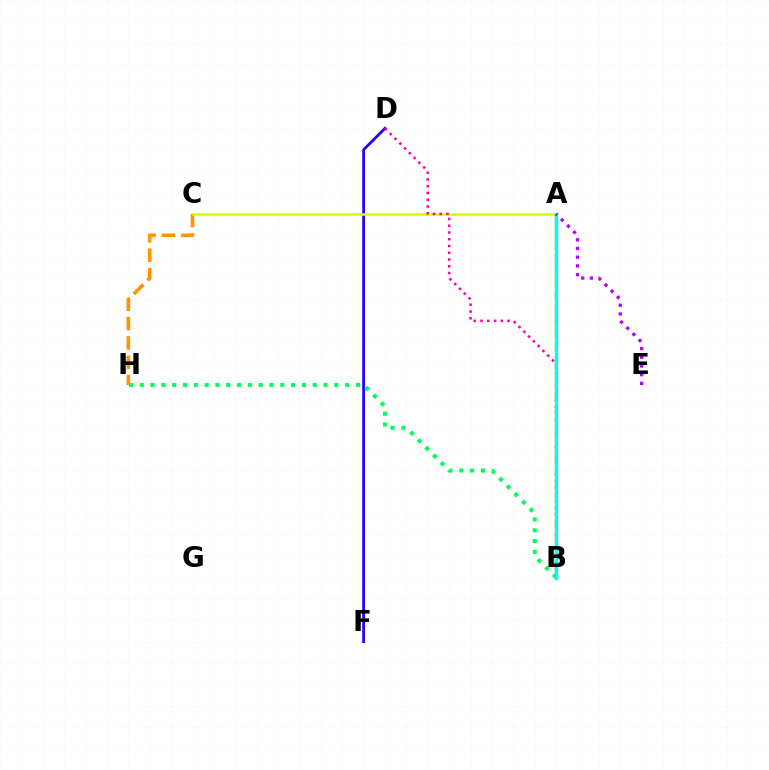{('A', 'B'): [{'color': '#0074ff', 'line_style': 'dashed', 'thickness': 2.19}, {'color': '#3dff00', 'line_style': 'dashed', 'thickness': 1.71}, {'color': '#ff0000', 'line_style': 'dotted', 'thickness': 1.53}, {'color': '#00fff6', 'line_style': 'solid', 'thickness': 2.38}], ('D', 'F'): [{'color': '#2500ff', 'line_style': 'solid', 'thickness': 2.0}], ('C', 'H'): [{'color': '#ff9400', 'line_style': 'dashed', 'thickness': 2.63}], ('A', 'C'): [{'color': '#d1ff00', 'line_style': 'solid', 'thickness': 1.83}], ('B', 'D'): [{'color': '#ff00ac', 'line_style': 'dotted', 'thickness': 1.84}], ('B', 'H'): [{'color': '#00ff5c', 'line_style': 'dotted', 'thickness': 2.94}], ('A', 'E'): [{'color': '#b900ff', 'line_style': 'dotted', 'thickness': 2.36}]}